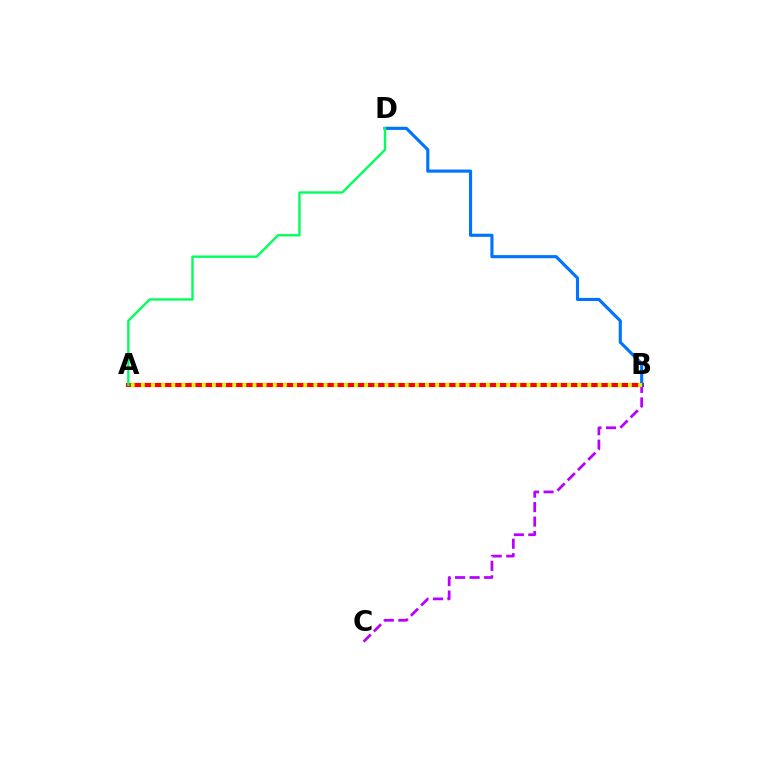{('A', 'B'): [{'color': '#ff0000', 'line_style': 'solid', 'thickness': 2.96}, {'color': '#d1ff00', 'line_style': 'dotted', 'thickness': 2.76}], ('B', 'C'): [{'color': '#b900ff', 'line_style': 'dashed', 'thickness': 1.97}], ('B', 'D'): [{'color': '#0074ff', 'line_style': 'solid', 'thickness': 2.25}], ('A', 'D'): [{'color': '#00ff5c', 'line_style': 'solid', 'thickness': 1.71}]}